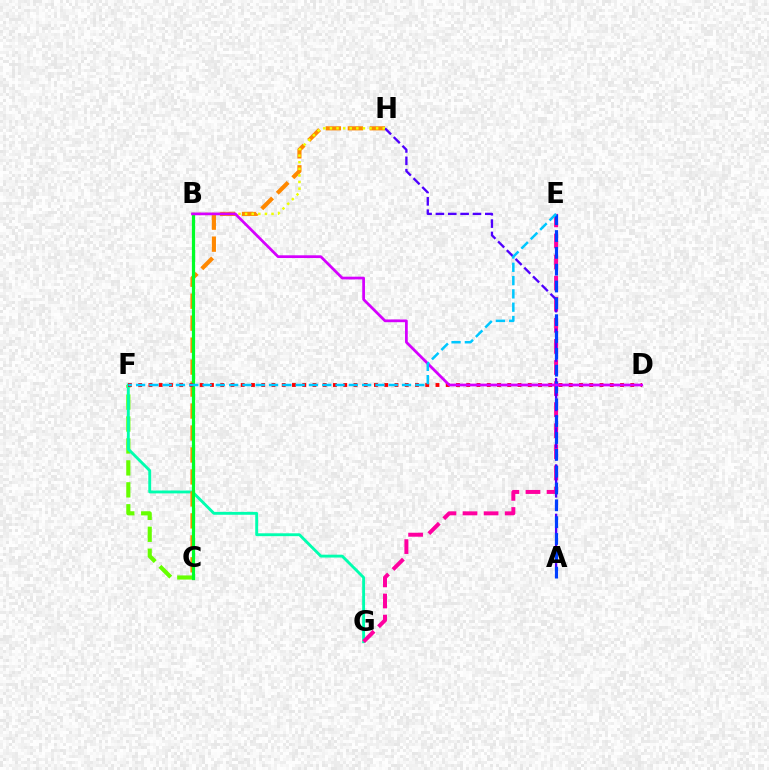{('C', 'F'): [{'color': '#66ff00', 'line_style': 'dashed', 'thickness': 2.98}], ('F', 'G'): [{'color': '#00ffaf', 'line_style': 'solid', 'thickness': 2.06}], ('E', 'G'): [{'color': '#ff00a0', 'line_style': 'dashed', 'thickness': 2.86}], ('C', 'H'): [{'color': '#ff8800', 'line_style': 'dashed', 'thickness': 2.98}], ('A', 'H'): [{'color': '#4f00ff', 'line_style': 'dashed', 'thickness': 1.68}], ('A', 'E'): [{'color': '#003fff', 'line_style': 'dashed', 'thickness': 2.29}], ('B', 'H'): [{'color': '#eeff00', 'line_style': 'dotted', 'thickness': 1.79}], ('B', 'C'): [{'color': '#00ff27', 'line_style': 'solid', 'thickness': 2.31}], ('D', 'F'): [{'color': '#ff0000', 'line_style': 'dotted', 'thickness': 2.79}], ('B', 'D'): [{'color': '#d600ff', 'line_style': 'solid', 'thickness': 1.97}], ('E', 'F'): [{'color': '#00c7ff', 'line_style': 'dashed', 'thickness': 1.81}]}